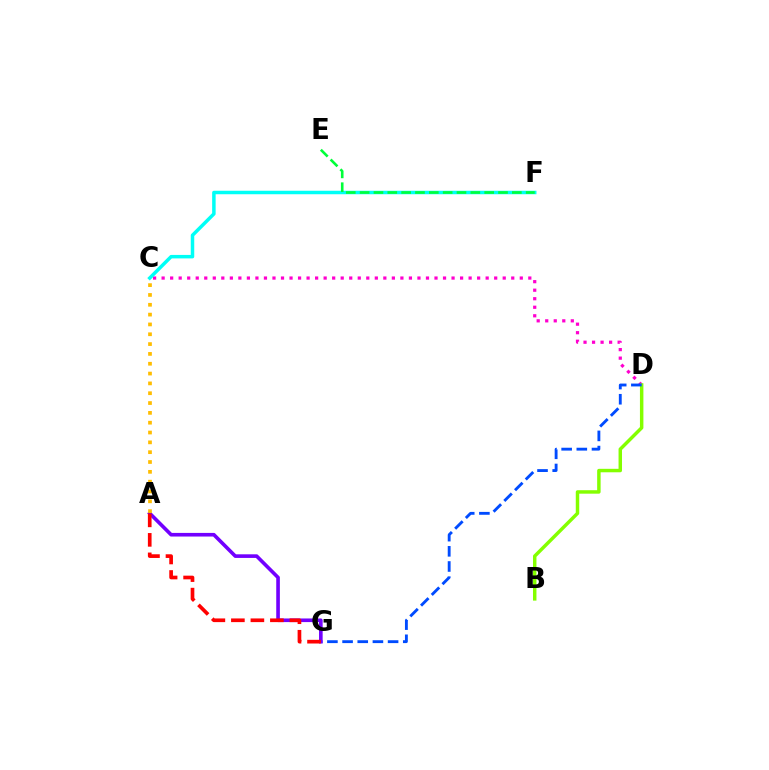{('C', 'D'): [{'color': '#ff00cf', 'line_style': 'dotted', 'thickness': 2.32}], ('B', 'D'): [{'color': '#84ff00', 'line_style': 'solid', 'thickness': 2.49}], ('C', 'F'): [{'color': '#00fff6', 'line_style': 'solid', 'thickness': 2.51}], ('D', 'G'): [{'color': '#004bff', 'line_style': 'dashed', 'thickness': 2.06}], ('E', 'F'): [{'color': '#00ff39', 'line_style': 'dashed', 'thickness': 1.88}], ('A', 'G'): [{'color': '#7200ff', 'line_style': 'solid', 'thickness': 2.61}, {'color': '#ff0000', 'line_style': 'dashed', 'thickness': 2.65}], ('A', 'C'): [{'color': '#ffbd00', 'line_style': 'dotted', 'thickness': 2.67}]}